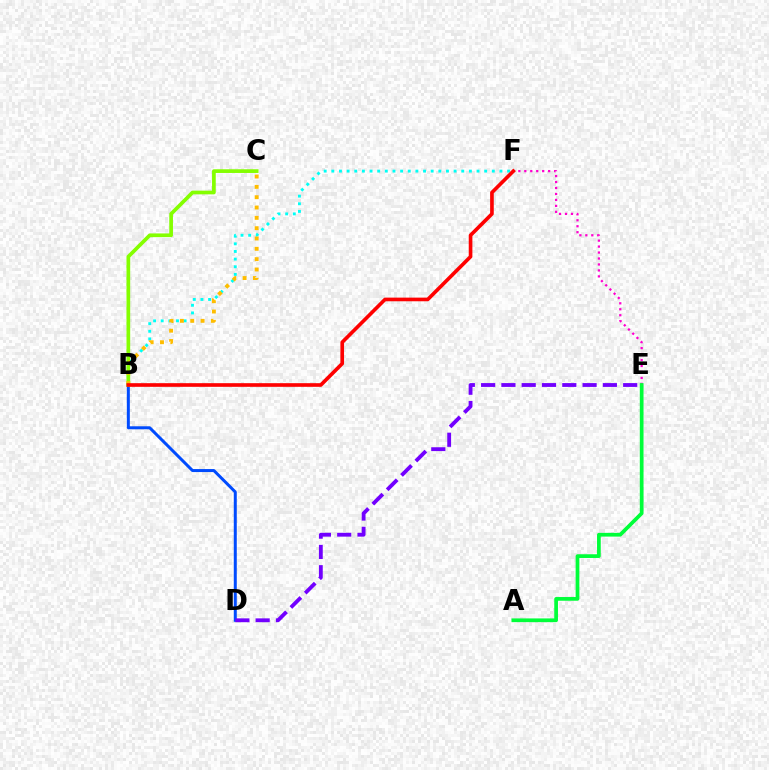{('E', 'F'): [{'color': '#ff00cf', 'line_style': 'dotted', 'thickness': 1.62}], ('B', 'F'): [{'color': '#00fff6', 'line_style': 'dotted', 'thickness': 2.08}, {'color': '#ff0000', 'line_style': 'solid', 'thickness': 2.62}], ('B', 'D'): [{'color': '#004bff', 'line_style': 'solid', 'thickness': 2.16}], ('A', 'E'): [{'color': '#00ff39', 'line_style': 'solid', 'thickness': 2.68}], ('B', 'C'): [{'color': '#84ff00', 'line_style': 'solid', 'thickness': 2.67}, {'color': '#ffbd00', 'line_style': 'dotted', 'thickness': 2.81}], ('D', 'E'): [{'color': '#7200ff', 'line_style': 'dashed', 'thickness': 2.76}]}